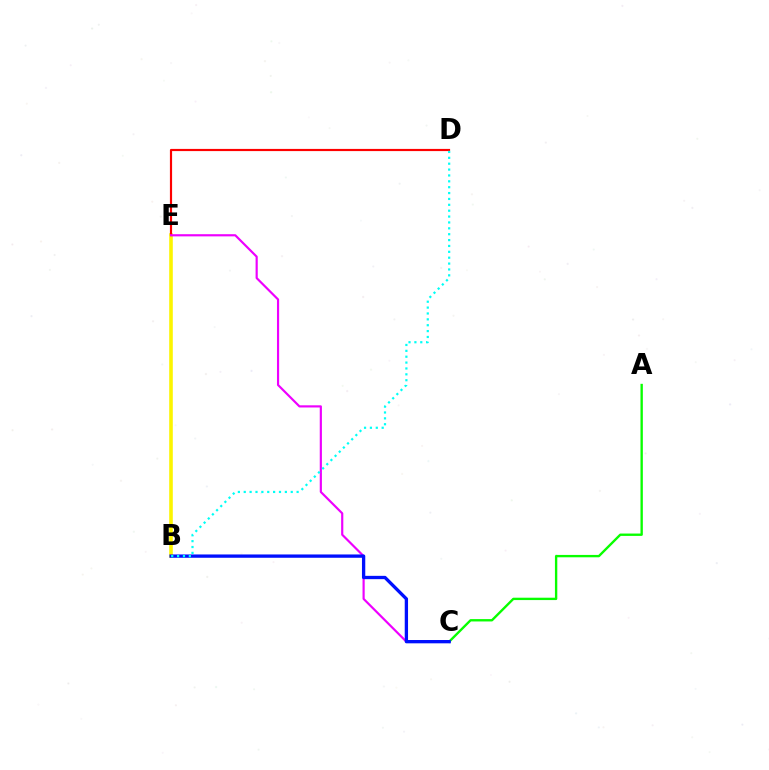{('B', 'E'): [{'color': '#fcf500', 'line_style': 'solid', 'thickness': 2.59}], ('D', 'E'): [{'color': '#ff0000', 'line_style': 'solid', 'thickness': 1.57}], ('C', 'E'): [{'color': '#ee00ff', 'line_style': 'solid', 'thickness': 1.56}], ('A', 'C'): [{'color': '#08ff00', 'line_style': 'solid', 'thickness': 1.7}], ('B', 'C'): [{'color': '#0010ff', 'line_style': 'solid', 'thickness': 2.38}], ('B', 'D'): [{'color': '#00fff6', 'line_style': 'dotted', 'thickness': 1.6}]}